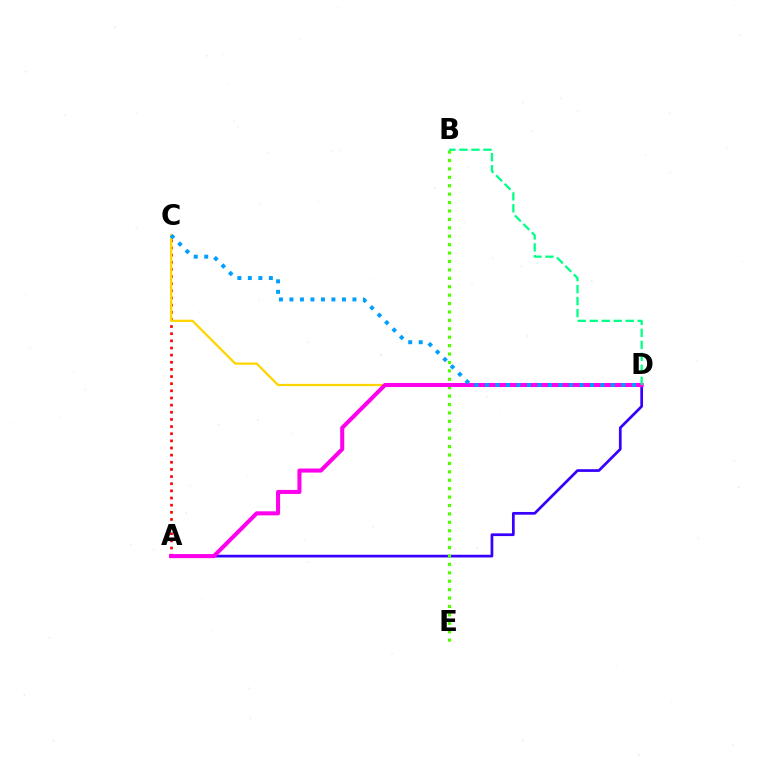{('A', 'D'): [{'color': '#3700ff', 'line_style': 'solid', 'thickness': 1.96}, {'color': '#ff00ed', 'line_style': 'solid', 'thickness': 2.92}], ('A', 'C'): [{'color': '#ff0000', 'line_style': 'dotted', 'thickness': 1.94}], ('C', 'D'): [{'color': '#ffd500', 'line_style': 'solid', 'thickness': 1.63}, {'color': '#009eff', 'line_style': 'dotted', 'thickness': 2.85}], ('B', 'E'): [{'color': '#4fff00', 'line_style': 'dotted', 'thickness': 2.29}], ('B', 'D'): [{'color': '#00ff86', 'line_style': 'dashed', 'thickness': 1.63}]}